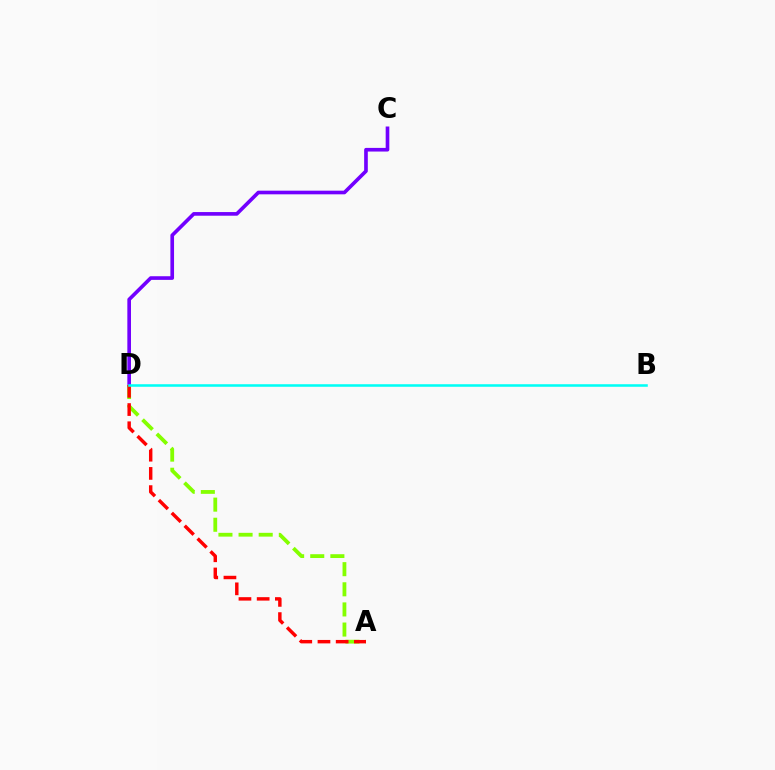{('C', 'D'): [{'color': '#7200ff', 'line_style': 'solid', 'thickness': 2.63}], ('A', 'D'): [{'color': '#84ff00', 'line_style': 'dashed', 'thickness': 2.73}, {'color': '#ff0000', 'line_style': 'dashed', 'thickness': 2.47}], ('B', 'D'): [{'color': '#00fff6', 'line_style': 'solid', 'thickness': 1.83}]}